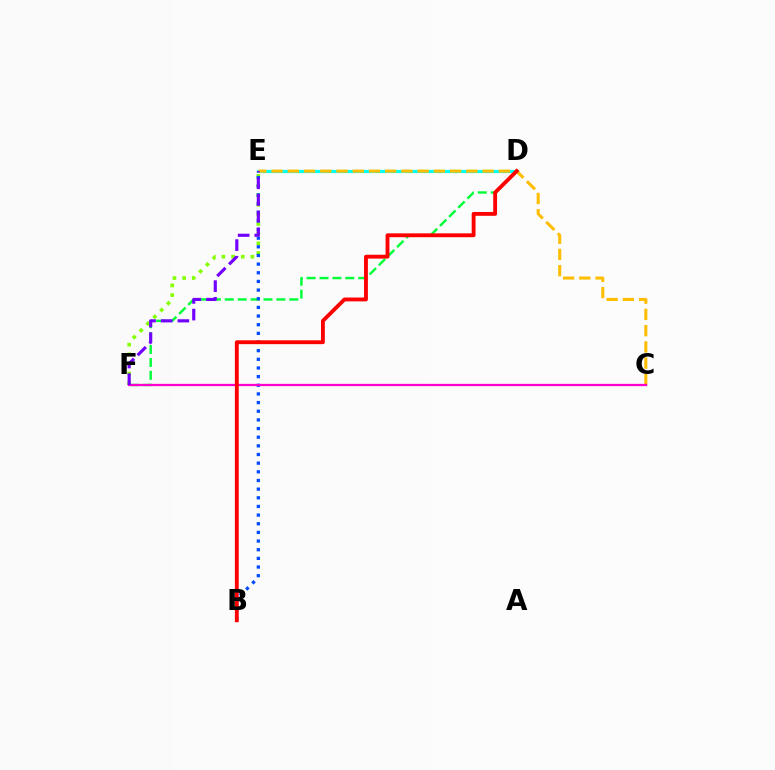{('D', 'E'): [{'color': '#00fff6', 'line_style': 'solid', 'thickness': 2.28}], ('D', 'F'): [{'color': '#00ff39', 'line_style': 'dashed', 'thickness': 1.75}], ('C', 'E'): [{'color': '#ffbd00', 'line_style': 'dashed', 'thickness': 2.2}], ('E', 'F'): [{'color': '#84ff00', 'line_style': 'dotted', 'thickness': 2.62}, {'color': '#7200ff', 'line_style': 'dashed', 'thickness': 2.26}], ('B', 'E'): [{'color': '#004bff', 'line_style': 'dotted', 'thickness': 2.35}], ('C', 'F'): [{'color': '#ff00cf', 'line_style': 'solid', 'thickness': 1.64}], ('B', 'D'): [{'color': '#ff0000', 'line_style': 'solid', 'thickness': 2.77}]}